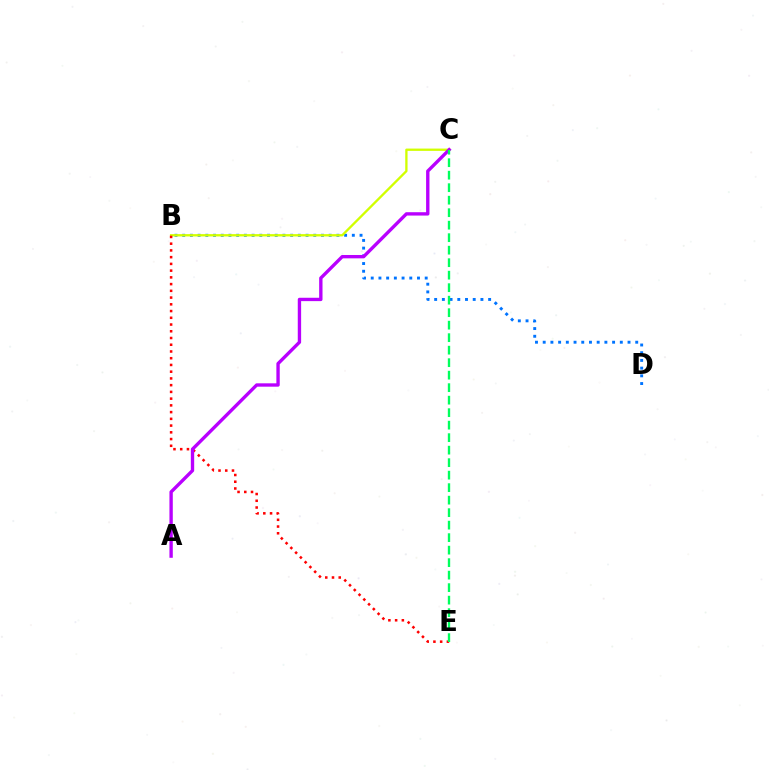{('B', 'D'): [{'color': '#0074ff', 'line_style': 'dotted', 'thickness': 2.09}], ('B', 'C'): [{'color': '#d1ff00', 'line_style': 'solid', 'thickness': 1.67}], ('B', 'E'): [{'color': '#ff0000', 'line_style': 'dotted', 'thickness': 1.83}], ('A', 'C'): [{'color': '#b900ff', 'line_style': 'solid', 'thickness': 2.42}], ('C', 'E'): [{'color': '#00ff5c', 'line_style': 'dashed', 'thickness': 1.7}]}